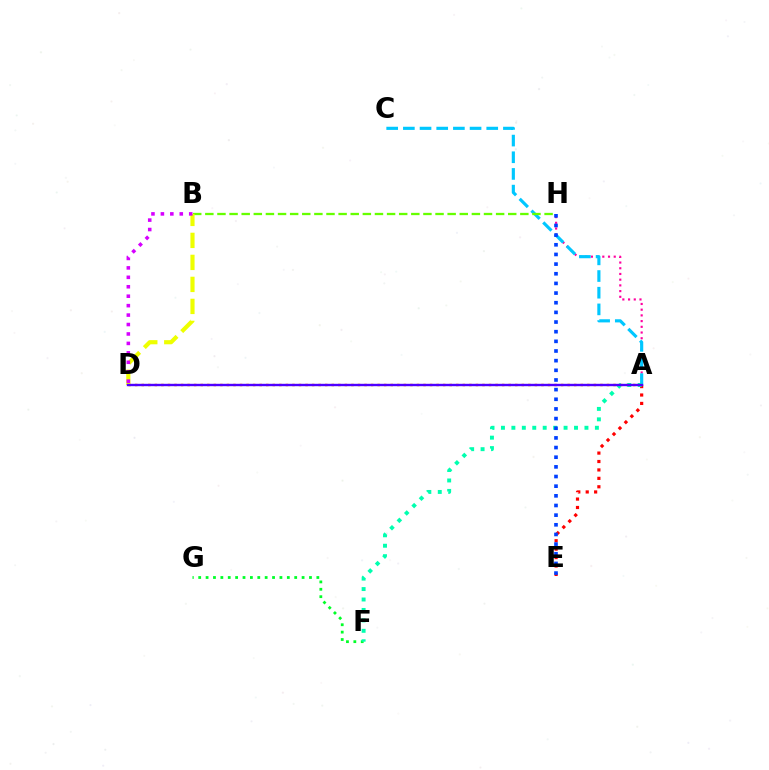{('A', 'H'): [{'color': '#ff00a0', 'line_style': 'dotted', 'thickness': 1.55}], ('F', 'G'): [{'color': '#00ff27', 'line_style': 'dotted', 'thickness': 2.01}], ('A', 'E'): [{'color': '#ff0000', 'line_style': 'dotted', 'thickness': 2.29}], ('A', 'D'): [{'color': '#ff8800', 'line_style': 'dotted', 'thickness': 1.78}, {'color': '#4f00ff', 'line_style': 'solid', 'thickness': 1.72}], ('A', 'C'): [{'color': '#00c7ff', 'line_style': 'dashed', 'thickness': 2.27}], ('B', 'H'): [{'color': '#66ff00', 'line_style': 'dashed', 'thickness': 1.65}], ('B', 'D'): [{'color': '#eeff00', 'line_style': 'dashed', 'thickness': 2.99}, {'color': '#d600ff', 'line_style': 'dotted', 'thickness': 2.57}], ('A', 'F'): [{'color': '#00ffaf', 'line_style': 'dotted', 'thickness': 2.84}], ('E', 'H'): [{'color': '#003fff', 'line_style': 'dotted', 'thickness': 2.62}]}